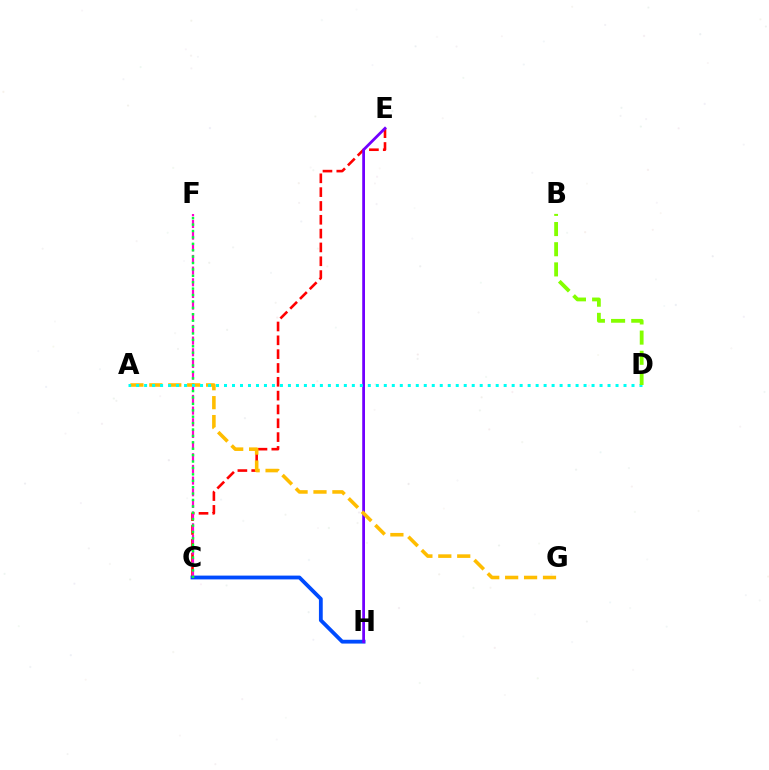{('C', 'E'): [{'color': '#ff0000', 'line_style': 'dashed', 'thickness': 1.88}], ('C', 'H'): [{'color': '#004bff', 'line_style': 'solid', 'thickness': 2.74}], ('E', 'H'): [{'color': '#7200ff', 'line_style': 'solid', 'thickness': 1.99}], ('C', 'F'): [{'color': '#ff00cf', 'line_style': 'dashed', 'thickness': 1.58}, {'color': '#00ff39', 'line_style': 'dotted', 'thickness': 1.74}], ('A', 'G'): [{'color': '#ffbd00', 'line_style': 'dashed', 'thickness': 2.57}], ('A', 'D'): [{'color': '#00fff6', 'line_style': 'dotted', 'thickness': 2.17}], ('B', 'D'): [{'color': '#84ff00', 'line_style': 'dashed', 'thickness': 2.74}]}